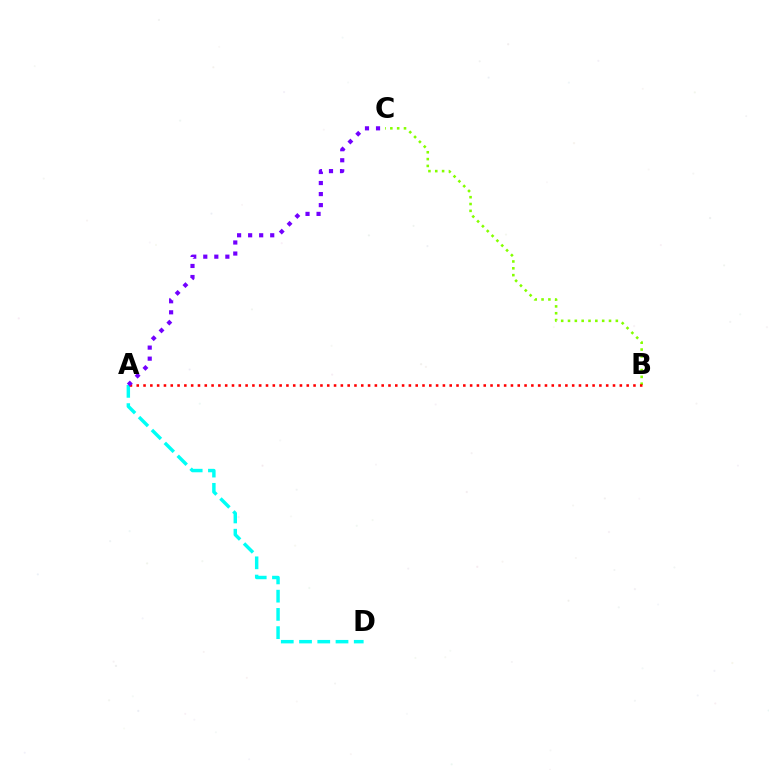{('B', 'C'): [{'color': '#84ff00', 'line_style': 'dotted', 'thickness': 1.86}], ('A', 'D'): [{'color': '#00fff6', 'line_style': 'dashed', 'thickness': 2.48}], ('A', 'B'): [{'color': '#ff0000', 'line_style': 'dotted', 'thickness': 1.85}], ('A', 'C'): [{'color': '#7200ff', 'line_style': 'dotted', 'thickness': 3.0}]}